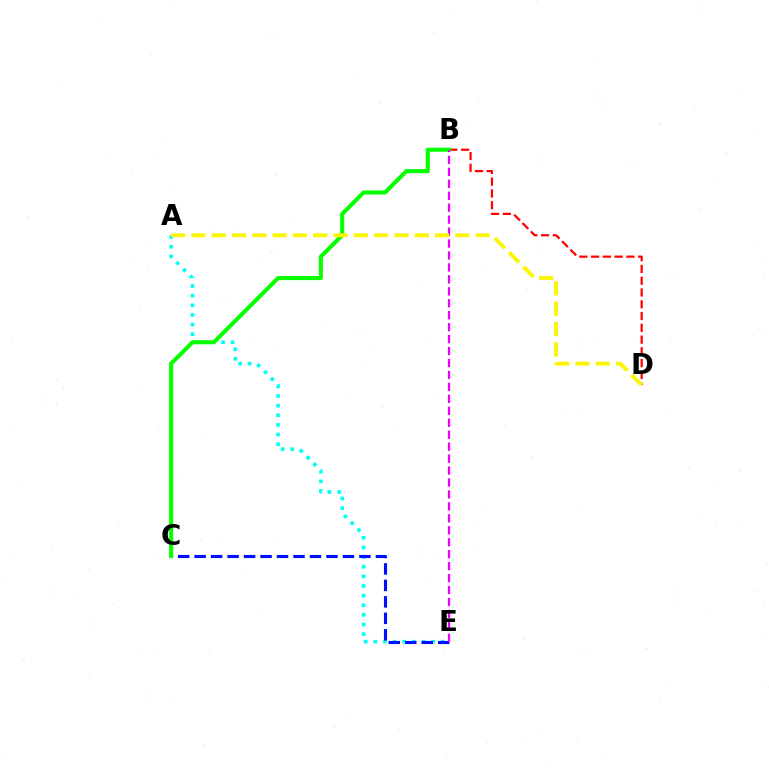{('B', 'D'): [{'color': '#ff0000', 'line_style': 'dashed', 'thickness': 1.6}], ('A', 'E'): [{'color': '#00fff6', 'line_style': 'dotted', 'thickness': 2.62}], ('C', 'E'): [{'color': '#0010ff', 'line_style': 'dashed', 'thickness': 2.24}], ('B', 'C'): [{'color': '#08ff00', 'line_style': 'solid', 'thickness': 2.94}], ('B', 'E'): [{'color': '#ee00ff', 'line_style': 'dashed', 'thickness': 1.62}], ('A', 'D'): [{'color': '#fcf500', 'line_style': 'dashed', 'thickness': 2.76}]}